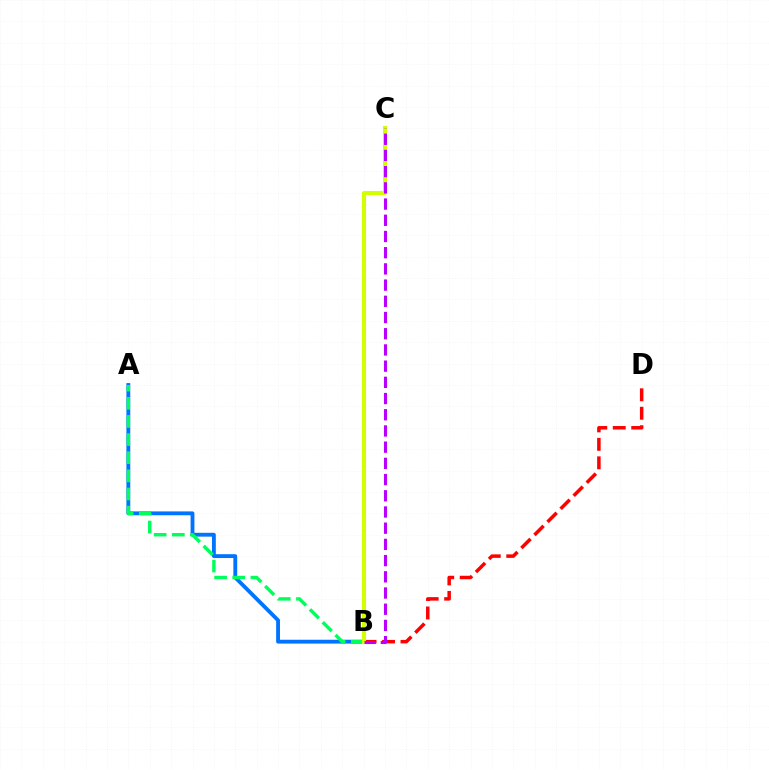{('A', 'B'): [{'color': '#0074ff', 'line_style': 'solid', 'thickness': 2.77}, {'color': '#00ff5c', 'line_style': 'dashed', 'thickness': 2.46}], ('B', 'D'): [{'color': '#ff0000', 'line_style': 'dashed', 'thickness': 2.51}], ('B', 'C'): [{'color': '#d1ff00', 'line_style': 'solid', 'thickness': 2.94}, {'color': '#b900ff', 'line_style': 'dashed', 'thickness': 2.2}]}